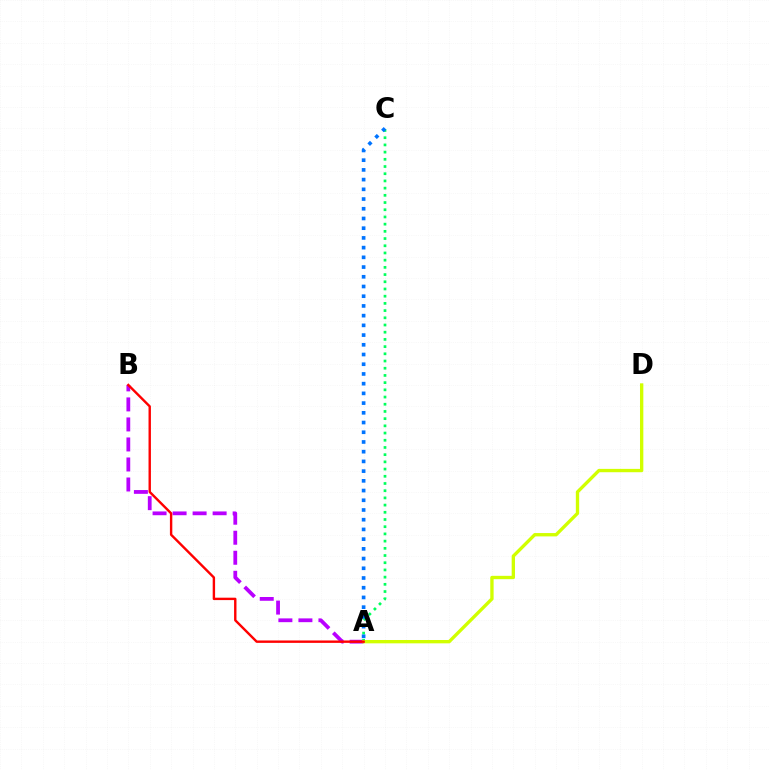{('A', 'B'): [{'color': '#b900ff', 'line_style': 'dashed', 'thickness': 2.72}, {'color': '#ff0000', 'line_style': 'solid', 'thickness': 1.73}], ('A', 'C'): [{'color': '#00ff5c', 'line_style': 'dotted', 'thickness': 1.96}, {'color': '#0074ff', 'line_style': 'dotted', 'thickness': 2.64}], ('A', 'D'): [{'color': '#d1ff00', 'line_style': 'solid', 'thickness': 2.41}]}